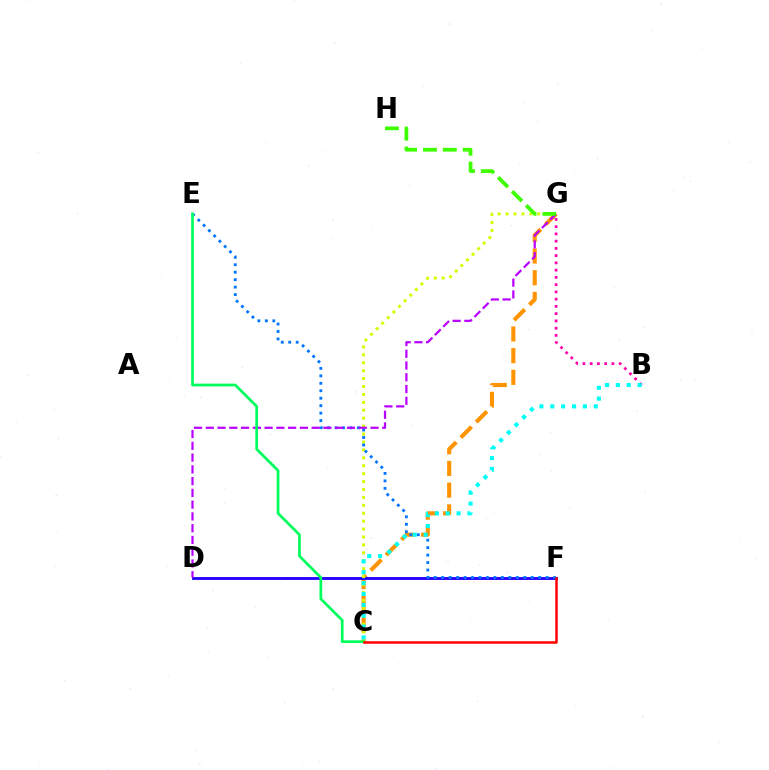{('C', 'G'): [{'color': '#ff9400', 'line_style': 'dashed', 'thickness': 2.95}, {'color': '#d1ff00', 'line_style': 'dotted', 'thickness': 2.15}], ('D', 'F'): [{'color': '#2500ff', 'line_style': 'solid', 'thickness': 2.05}], ('B', 'G'): [{'color': '#ff00ac', 'line_style': 'dotted', 'thickness': 1.97}], ('E', 'F'): [{'color': '#0074ff', 'line_style': 'dotted', 'thickness': 2.03}], ('D', 'G'): [{'color': '#b900ff', 'line_style': 'dashed', 'thickness': 1.6}], ('B', 'C'): [{'color': '#00fff6', 'line_style': 'dotted', 'thickness': 2.95}], ('G', 'H'): [{'color': '#3dff00', 'line_style': 'dashed', 'thickness': 2.69}], ('C', 'E'): [{'color': '#00ff5c', 'line_style': 'solid', 'thickness': 1.96}], ('C', 'F'): [{'color': '#ff0000', 'line_style': 'solid', 'thickness': 1.81}]}